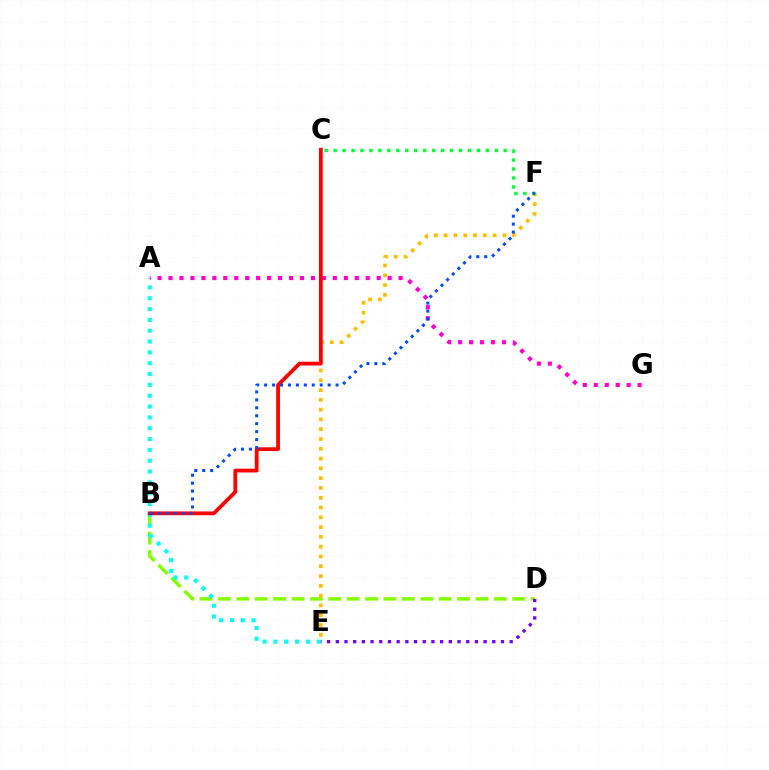{('B', 'D'): [{'color': '#84ff00', 'line_style': 'dashed', 'thickness': 2.5}], ('A', 'E'): [{'color': '#00fff6', 'line_style': 'dotted', 'thickness': 2.94}], ('D', 'E'): [{'color': '#7200ff', 'line_style': 'dotted', 'thickness': 2.36}], ('A', 'G'): [{'color': '#ff00cf', 'line_style': 'dotted', 'thickness': 2.98}], ('E', 'F'): [{'color': '#ffbd00', 'line_style': 'dotted', 'thickness': 2.66}], ('B', 'C'): [{'color': '#ff0000', 'line_style': 'solid', 'thickness': 2.72}], ('C', 'F'): [{'color': '#00ff39', 'line_style': 'dotted', 'thickness': 2.43}], ('B', 'F'): [{'color': '#004bff', 'line_style': 'dotted', 'thickness': 2.16}]}